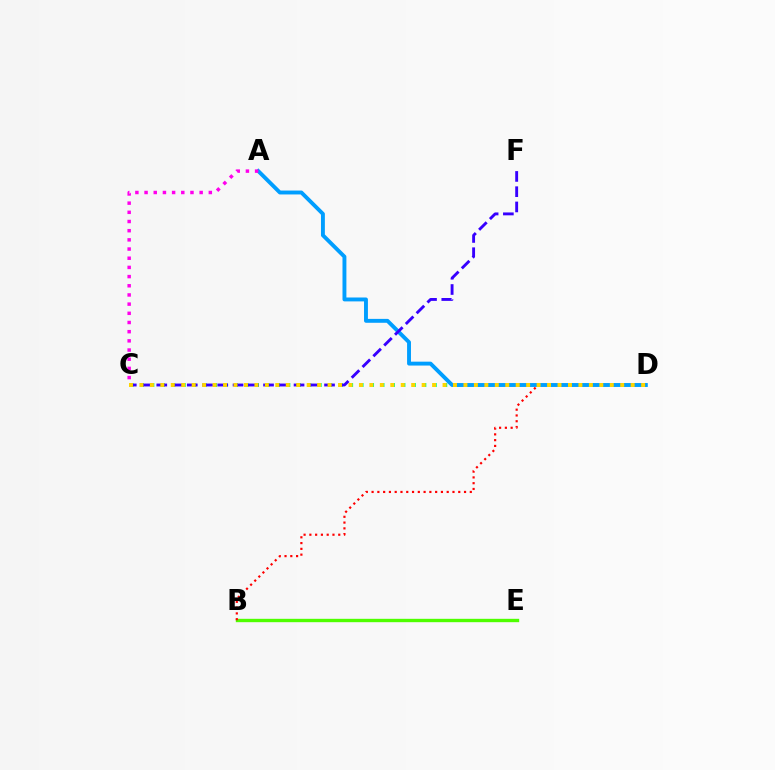{('B', 'E'): [{'color': '#4fff00', 'line_style': 'solid', 'thickness': 2.43}], ('B', 'D'): [{'color': '#ff0000', 'line_style': 'dotted', 'thickness': 1.57}], ('C', 'D'): [{'color': '#00ff86', 'line_style': 'dotted', 'thickness': 2.84}, {'color': '#ffd500', 'line_style': 'dotted', 'thickness': 2.84}], ('A', 'D'): [{'color': '#009eff', 'line_style': 'solid', 'thickness': 2.81}], ('C', 'F'): [{'color': '#3700ff', 'line_style': 'dashed', 'thickness': 2.07}], ('A', 'C'): [{'color': '#ff00ed', 'line_style': 'dotted', 'thickness': 2.49}]}